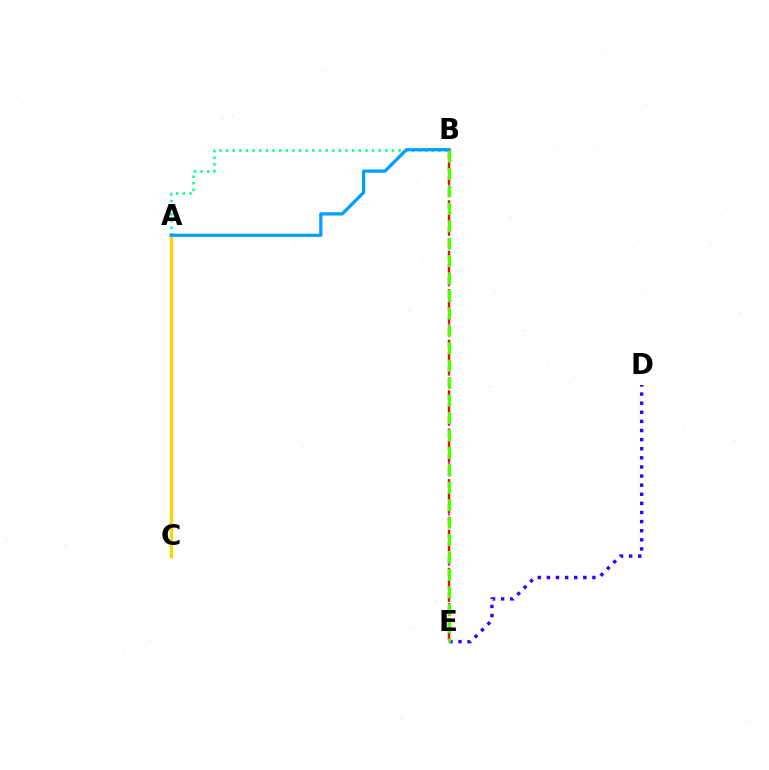{('A', 'B'): [{'color': '#00ff86', 'line_style': 'dotted', 'thickness': 1.8}, {'color': '#009eff', 'line_style': 'solid', 'thickness': 2.32}], ('A', 'C'): [{'color': '#ffd500', 'line_style': 'solid', 'thickness': 2.42}], ('B', 'E'): [{'color': '#ff00ed', 'line_style': 'dotted', 'thickness': 1.52}, {'color': '#ff0000', 'line_style': 'dashed', 'thickness': 1.72}, {'color': '#4fff00', 'line_style': 'dashed', 'thickness': 2.37}], ('D', 'E'): [{'color': '#3700ff', 'line_style': 'dotted', 'thickness': 2.47}]}